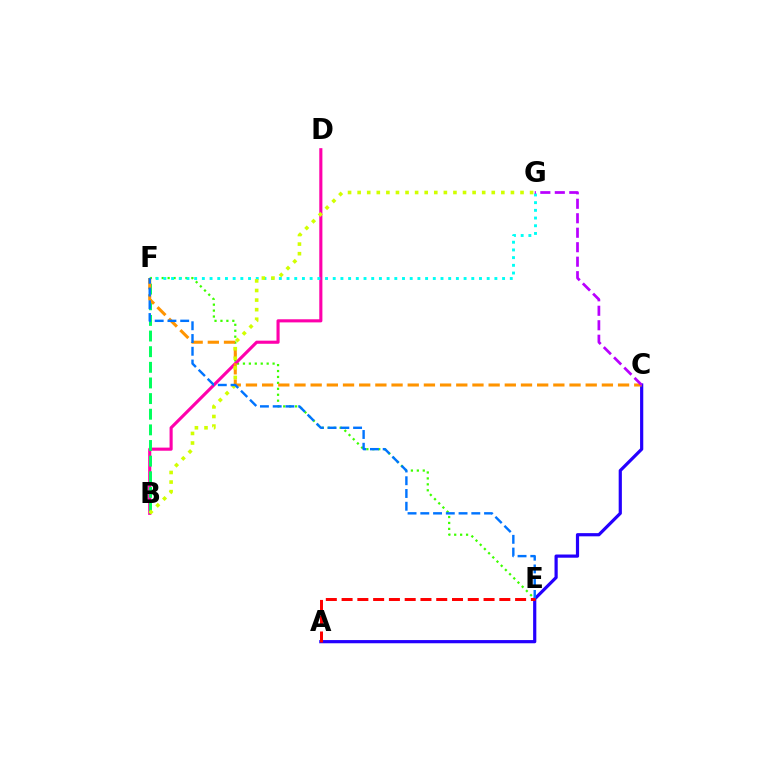{('E', 'F'): [{'color': '#3dff00', 'line_style': 'dotted', 'thickness': 1.61}, {'color': '#0074ff', 'line_style': 'dashed', 'thickness': 1.73}], ('B', 'D'): [{'color': '#ff00ac', 'line_style': 'solid', 'thickness': 2.24}], ('A', 'C'): [{'color': '#2500ff', 'line_style': 'solid', 'thickness': 2.3}], ('B', 'F'): [{'color': '#00ff5c', 'line_style': 'dashed', 'thickness': 2.12}], ('C', 'F'): [{'color': '#ff9400', 'line_style': 'dashed', 'thickness': 2.2}], ('F', 'G'): [{'color': '#00fff6', 'line_style': 'dotted', 'thickness': 2.09}], ('B', 'G'): [{'color': '#d1ff00', 'line_style': 'dotted', 'thickness': 2.6}], ('C', 'G'): [{'color': '#b900ff', 'line_style': 'dashed', 'thickness': 1.97}], ('A', 'E'): [{'color': '#ff0000', 'line_style': 'dashed', 'thickness': 2.14}]}